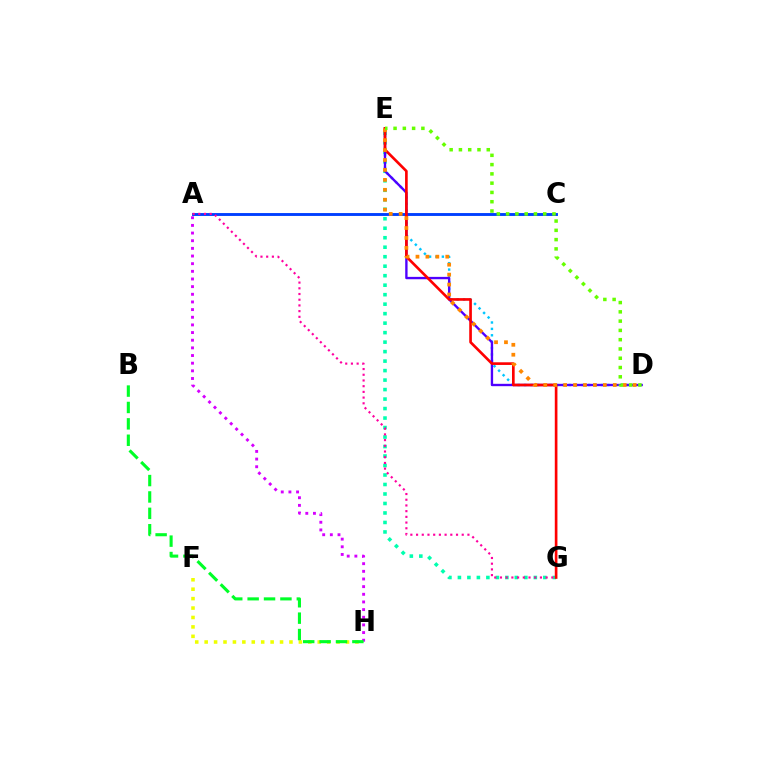{('D', 'E'): [{'color': '#00c7ff', 'line_style': 'dotted', 'thickness': 1.74}, {'color': '#4f00ff', 'line_style': 'solid', 'thickness': 1.7}, {'color': '#ff8800', 'line_style': 'dotted', 'thickness': 2.7}, {'color': '#66ff00', 'line_style': 'dotted', 'thickness': 2.52}], ('E', 'G'): [{'color': '#00ffaf', 'line_style': 'dotted', 'thickness': 2.58}, {'color': '#ff0000', 'line_style': 'solid', 'thickness': 1.91}], ('A', 'C'): [{'color': '#003fff', 'line_style': 'solid', 'thickness': 2.08}], ('A', 'H'): [{'color': '#d600ff', 'line_style': 'dotted', 'thickness': 2.08}], ('F', 'H'): [{'color': '#eeff00', 'line_style': 'dotted', 'thickness': 2.56}], ('A', 'G'): [{'color': '#ff00a0', 'line_style': 'dotted', 'thickness': 1.55}], ('B', 'H'): [{'color': '#00ff27', 'line_style': 'dashed', 'thickness': 2.23}]}